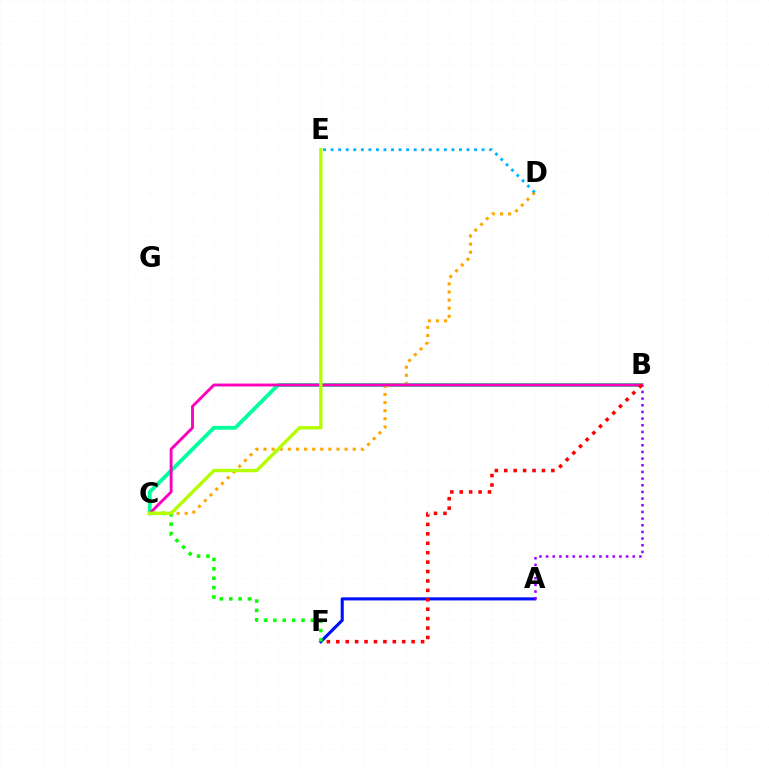{('B', 'C'): [{'color': '#00ff9d', 'line_style': 'solid', 'thickness': 2.76}, {'color': '#ff00bd', 'line_style': 'solid', 'thickness': 2.08}], ('C', 'D'): [{'color': '#ffa500', 'line_style': 'dotted', 'thickness': 2.2}], ('A', 'F'): [{'color': '#0010ff', 'line_style': 'solid', 'thickness': 2.23}], ('A', 'B'): [{'color': '#9b00ff', 'line_style': 'dotted', 'thickness': 1.81}], ('B', 'F'): [{'color': '#ff0000', 'line_style': 'dotted', 'thickness': 2.56}], ('C', 'F'): [{'color': '#08ff00', 'line_style': 'dotted', 'thickness': 2.54}], ('C', 'E'): [{'color': '#b3ff00', 'line_style': 'solid', 'thickness': 2.43}], ('D', 'E'): [{'color': '#00b5ff', 'line_style': 'dotted', 'thickness': 2.05}]}